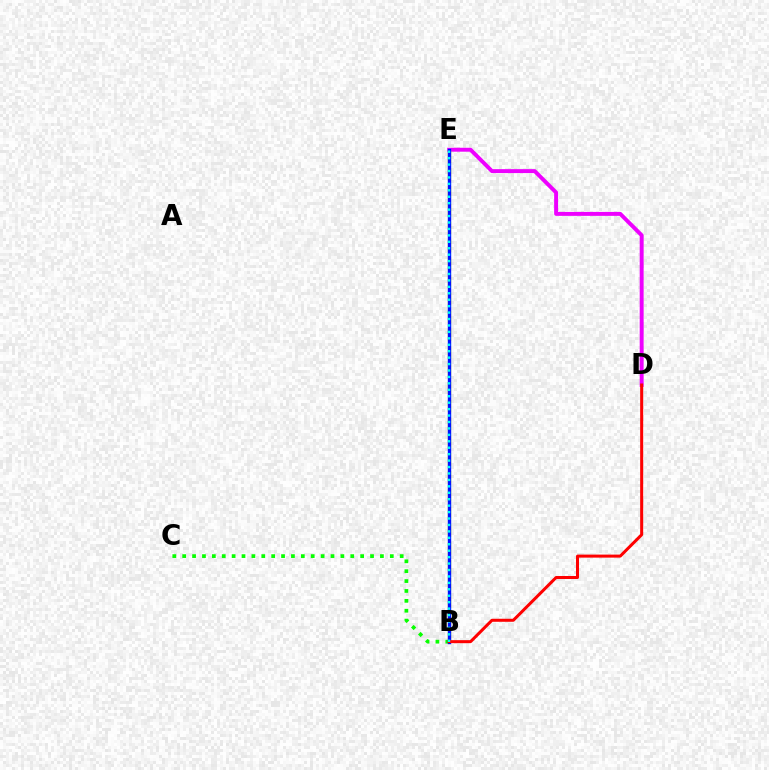{('D', 'E'): [{'color': '#ee00ff', 'line_style': 'solid', 'thickness': 2.84}], ('B', 'E'): [{'color': '#fcf500', 'line_style': 'dashed', 'thickness': 2.42}, {'color': '#0010ff', 'line_style': 'solid', 'thickness': 2.43}, {'color': '#00fff6', 'line_style': 'dotted', 'thickness': 1.75}], ('B', 'C'): [{'color': '#08ff00', 'line_style': 'dotted', 'thickness': 2.69}], ('B', 'D'): [{'color': '#ff0000', 'line_style': 'solid', 'thickness': 2.18}]}